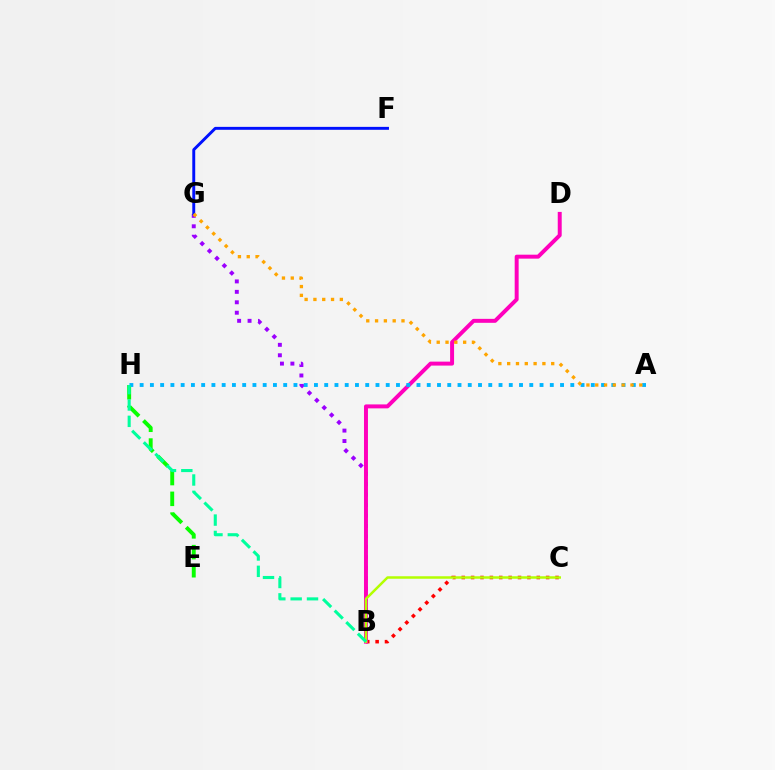{('E', 'H'): [{'color': '#08ff00', 'line_style': 'dashed', 'thickness': 2.82}], ('B', 'G'): [{'color': '#9b00ff', 'line_style': 'dotted', 'thickness': 2.83}], ('B', 'C'): [{'color': '#ff0000', 'line_style': 'dotted', 'thickness': 2.55}, {'color': '#b3ff00', 'line_style': 'solid', 'thickness': 1.8}], ('B', 'D'): [{'color': '#ff00bd', 'line_style': 'solid', 'thickness': 2.85}], ('F', 'G'): [{'color': '#0010ff', 'line_style': 'solid', 'thickness': 2.11}], ('A', 'H'): [{'color': '#00b5ff', 'line_style': 'dotted', 'thickness': 2.79}], ('B', 'H'): [{'color': '#00ff9d', 'line_style': 'dashed', 'thickness': 2.22}], ('A', 'G'): [{'color': '#ffa500', 'line_style': 'dotted', 'thickness': 2.39}]}